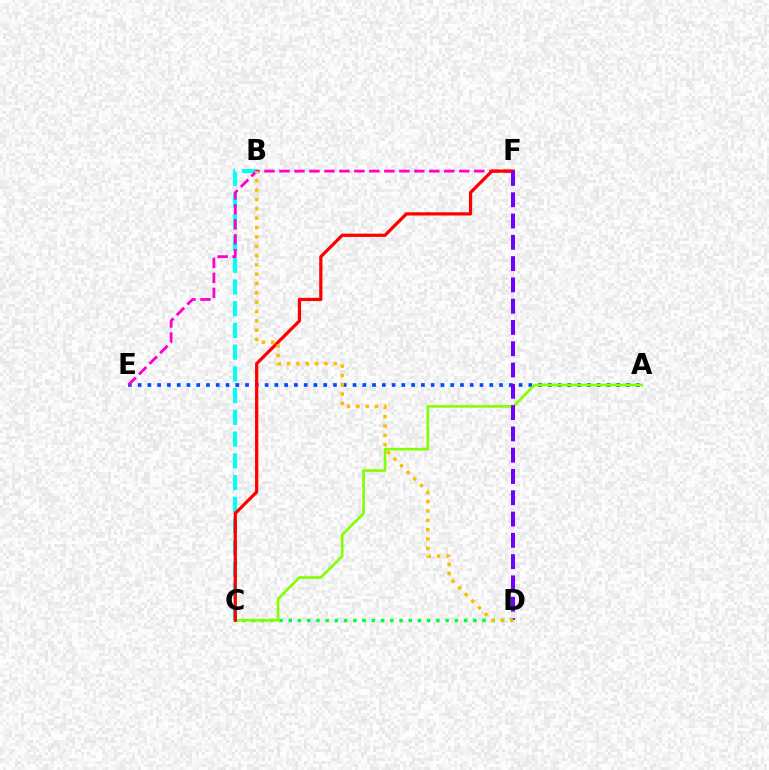{('B', 'C'): [{'color': '#00fff6', 'line_style': 'dashed', 'thickness': 2.95}], ('A', 'E'): [{'color': '#004bff', 'line_style': 'dotted', 'thickness': 2.65}], ('C', 'D'): [{'color': '#00ff39', 'line_style': 'dotted', 'thickness': 2.51}], ('A', 'C'): [{'color': '#84ff00', 'line_style': 'solid', 'thickness': 1.91}], ('E', 'F'): [{'color': '#ff00cf', 'line_style': 'dashed', 'thickness': 2.04}], ('C', 'F'): [{'color': '#ff0000', 'line_style': 'solid', 'thickness': 2.33}], ('D', 'F'): [{'color': '#7200ff', 'line_style': 'dashed', 'thickness': 2.89}], ('B', 'D'): [{'color': '#ffbd00', 'line_style': 'dotted', 'thickness': 2.54}]}